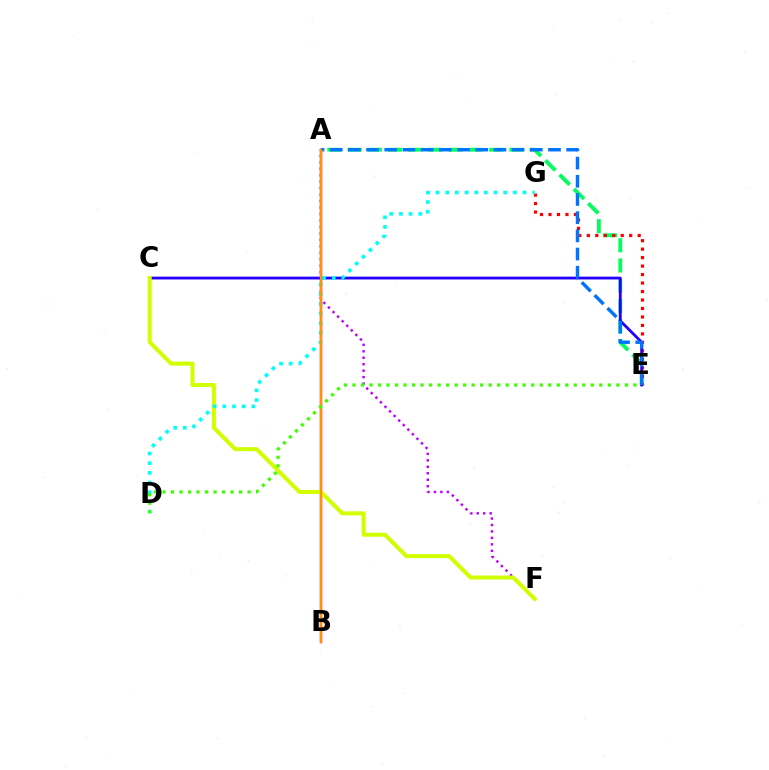{('A', 'F'): [{'color': '#b900ff', 'line_style': 'dotted', 'thickness': 1.75}], ('A', 'E'): [{'color': '#00ff5c', 'line_style': 'dashed', 'thickness': 2.75}, {'color': '#0074ff', 'line_style': 'dashed', 'thickness': 2.47}], ('E', 'G'): [{'color': '#ff0000', 'line_style': 'dotted', 'thickness': 2.3}], ('C', 'E'): [{'color': '#2500ff', 'line_style': 'solid', 'thickness': 2.04}], ('A', 'B'): [{'color': '#ff00ac', 'line_style': 'solid', 'thickness': 1.73}, {'color': '#ff9400', 'line_style': 'solid', 'thickness': 1.67}], ('C', 'F'): [{'color': '#d1ff00', 'line_style': 'solid', 'thickness': 2.89}], ('D', 'G'): [{'color': '#00fff6', 'line_style': 'dotted', 'thickness': 2.63}], ('D', 'E'): [{'color': '#3dff00', 'line_style': 'dotted', 'thickness': 2.31}]}